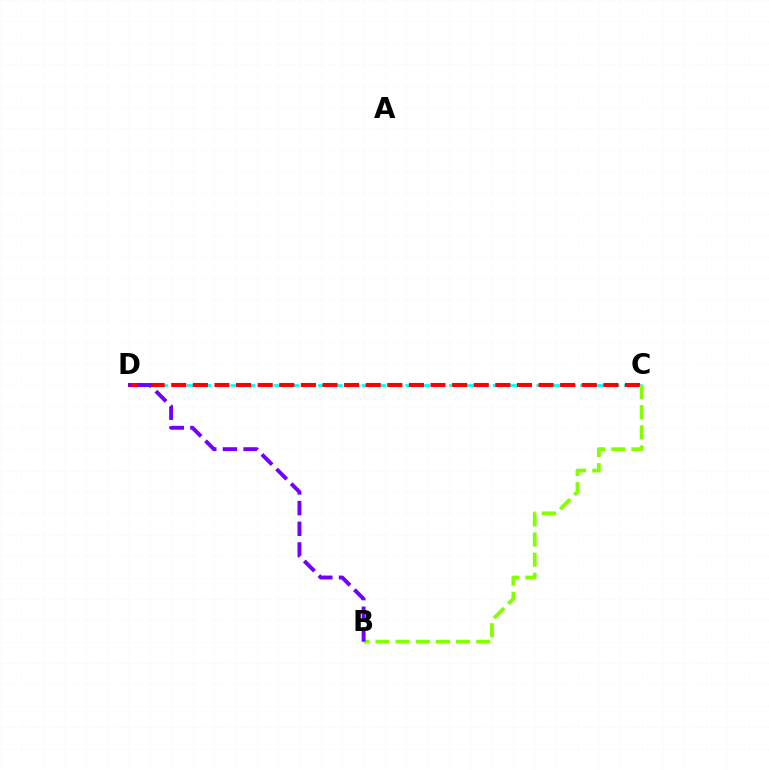{('C', 'D'): [{'color': '#00fff6', 'line_style': 'dashed', 'thickness': 1.98}, {'color': '#ff0000', 'line_style': 'dashed', 'thickness': 2.94}], ('B', 'C'): [{'color': '#84ff00', 'line_style': 'dashed', 'thickness': 2.74}], ('B', 'D'): [{'color': '#7200ff', 'line_style': 'dashed', 'thickness': 2.81}]}